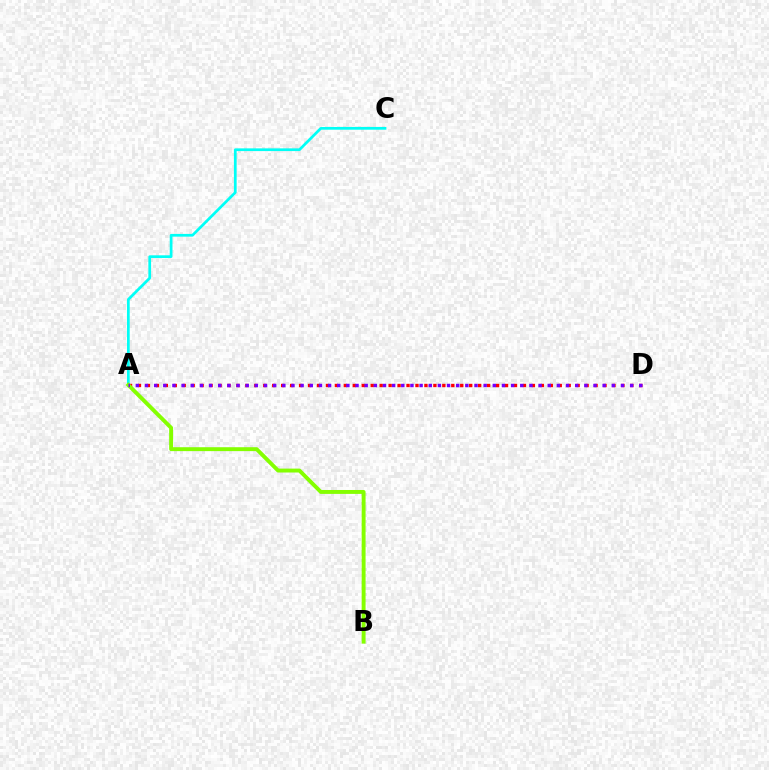{('A', 'C'): [{'color': '#00fff6', 'line_style': 'solid', 'thickness': 1.96}], ('A', 'D'): [{'color': '#ff0000', 'line_style': 'dotted', 'thickness': 2.43}, {'color': '#7200ff', 'line_style': 'dotted', 'thickness': 2.49}], ('A', 'B'): [{'color': '#84ff00', 'line_style': 'solid', 'thickness': 2.82}]}